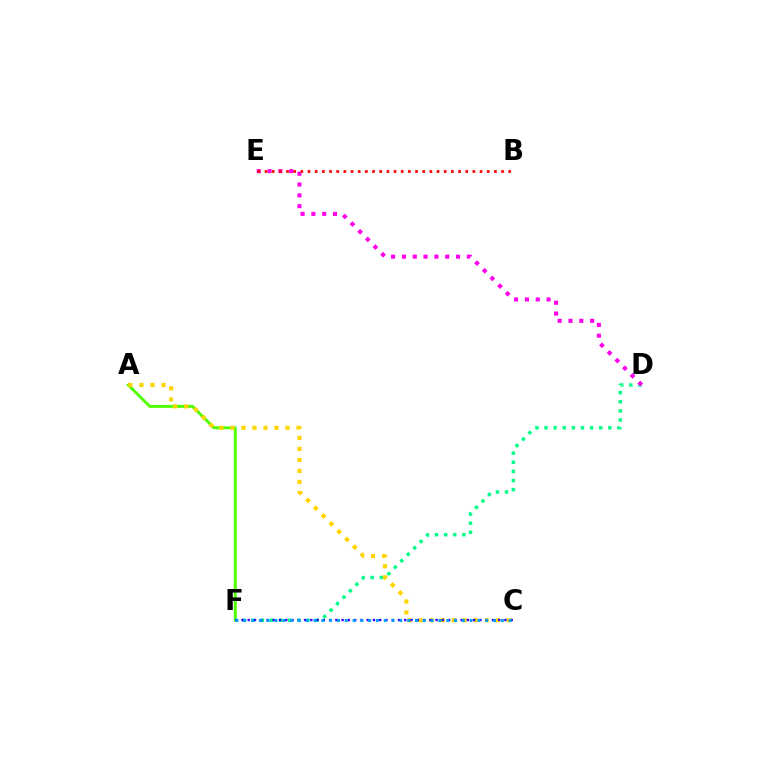{('A', 'F'): [{'color': '#4fff00', 'line_style': 'solid', 'thickness': 2.1}], ('D', 'F'): [{'color': '#00ff86', 'line_style': 'dotted', 'thickness': 2.48}], ('D', 'E'): [{'color': '#ff00ed', 'line_style': 'dotted', 'thickness': 2.94}], ('B', 'E'): [{'color': '#ff0000', 'line_style': 'dotted', 'thickness': 1.95}], ('A', 'C'): [{'color': '#ffd500', 'line_style': 'dotted', 'thickness': 2.99}], ('C', 'F'): [{'color': '#3700ff', 'line_style': 'dotted', 'thickness': 1.7}, {'color': '#009eff', 'line_style': 'dotted', 'thickness': 2.12}]}